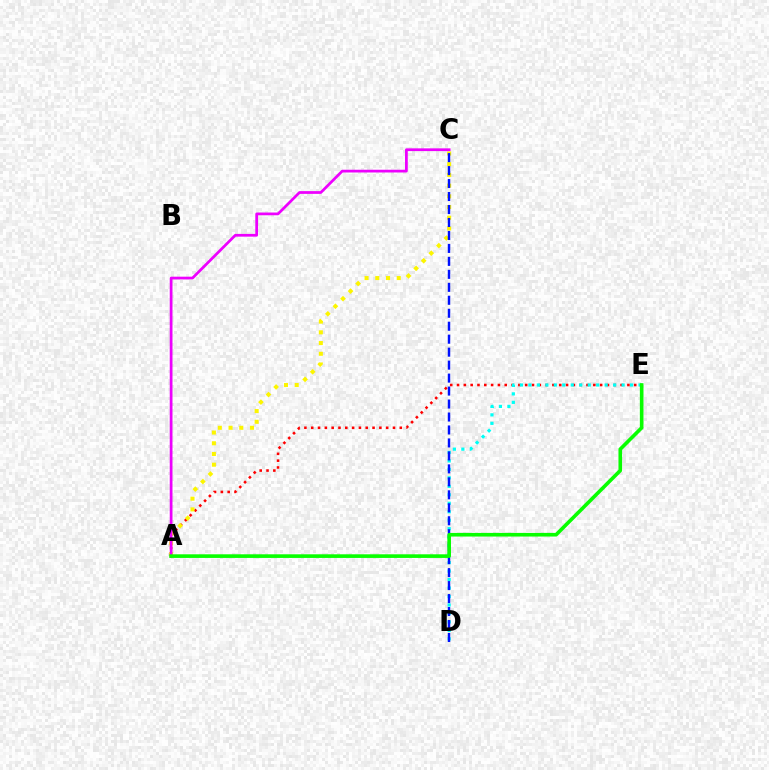{('A', 'E'): [{'color': '#ff0000', 'line_style': 'dotted', 'thickness': 1.85}, {'color': '#08ff00', 'line_style': 'solid', 'thickness': 2.61}], ('A', 'C'): [{'color': '#fcf500', 'line_style': 'dotted', 'thickness': 2.91}, {'color': '#ee00ff', 'line_style': 'solid', 'thickness': 1.98}], ('D', 'E'): [{'color': '#00fff6', 'line_style': 'dotted', 'thickness': 2.3}], ('C', 'D'): [{'color': '#0010ff', 'line_style': 'dashed', 'thickness': 1.76}]}